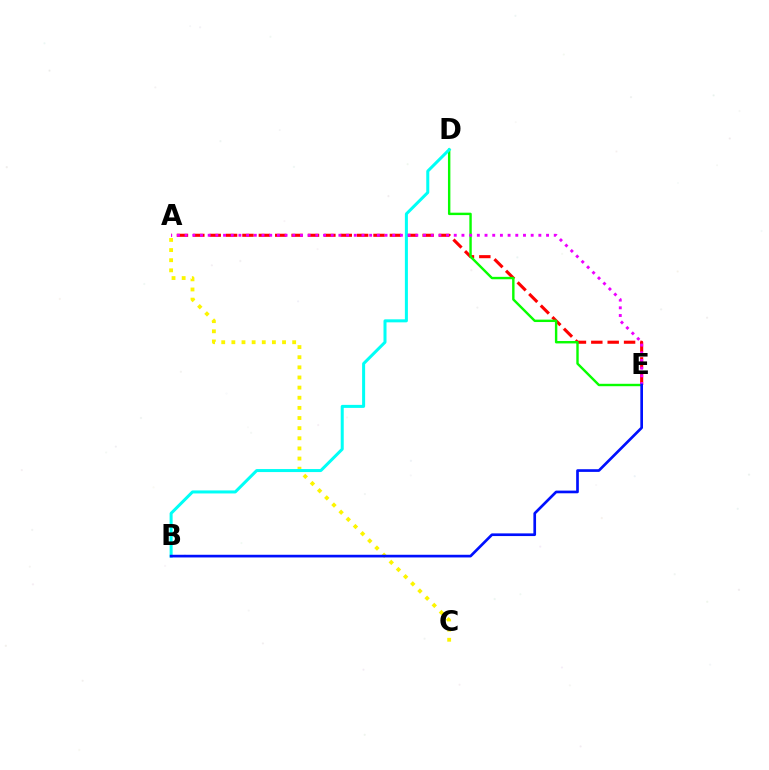{('A', 'C'): [{'color': '#fcf500', 'line_style': 'dotted', 'thickness': 2.75}], ('A', 'E'): [{'color': '#ff0000', 'line_style': 'dashed', 'thickness': 2.23}, {'color': '#ee00ff', 'line_style': 'dotted', 'thickness': 2.09}], ('D', 'E'): [{'color': '#08ff00', 'line_style': 'solid', 'thickness': 1.73}], ('B', 'D'): [{'color': '#00fff6', 'line_style': 'solid', 'thickness': 2.17}], ('B', 'E'): [{'color': '#0010ff', 'line_style': 'solid', 'thickness': 1.93}]}